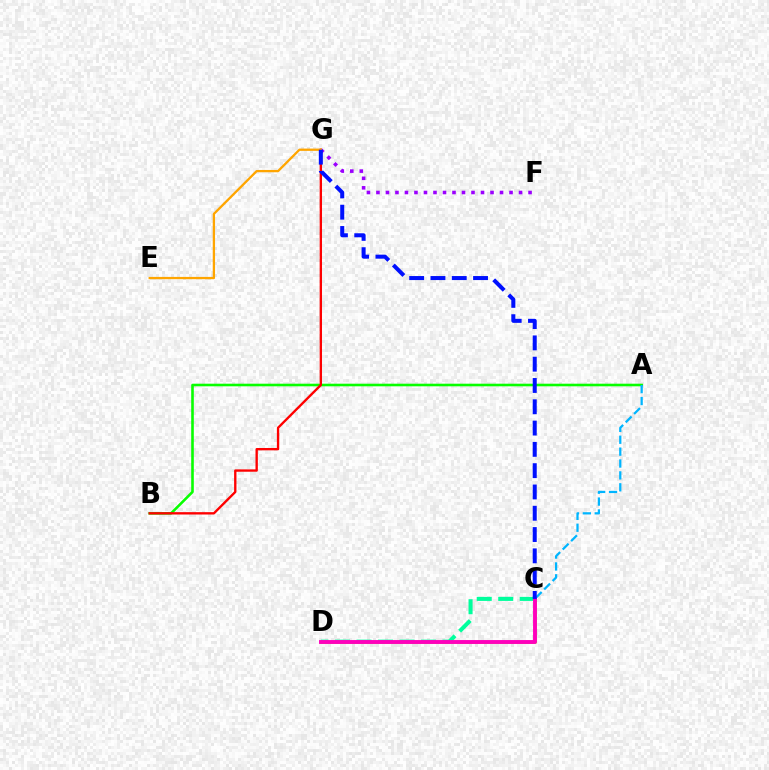{('C', 'D'): [{'color': '#00ff9d', 'line_style': 'dashed', 'thickness': 2.92}, {'color': '#b3ff00', 'line_style': 'solid', 'thickness': 1.96}, {'color': '#ff00bd', 'line_style': 'solid', 'thickness': 2.8}], ('A', 'B'): [{'color': '#08ff00', 'line_style': 'solid', 'thickness': 1.87}], ('B', 'G'): [{'color': '#ff0000', 'line_style': 'solid', 'thickness': 1.69}], ('F', 'G'): [{'color': '#9b00ff', 'line_style': 'dotted', 'thickness': 2.58}], ('A', 'C'): [{'color': '#00b5ff', 'line_style': 'dashed', 'thickness': 1.62}], ('E', 'G'): [{'color': '#ffa500', 'line_style': 'solid', 'thickness': 1.65}], ('C', 'G'): [{'color': '#0010ff', 'line_style': 'dashed', 'thickness': 2.89}]}